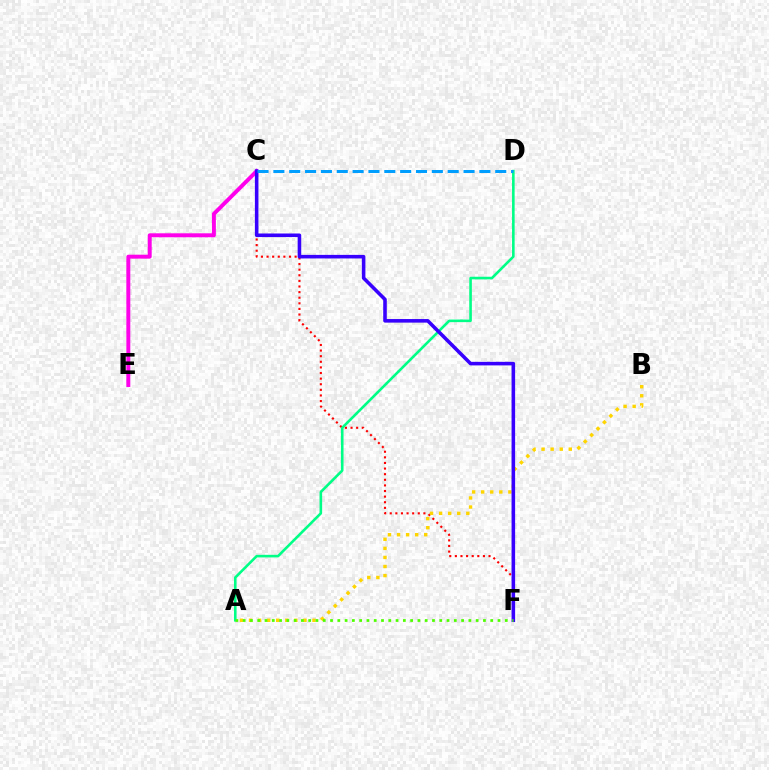{('C', 'F'): [{'color': '#ff0000', 'line_style': 'dotted', 'thickness': 1.52}, {'color': '#3700ff', 'line_style': 'solid', 'thickness': 2.57}], ('A', 'B'): [{'color': '#ffd500', 'line_style': 'dotted', 'thickness': 2.46}], ('C', 'E'): [{'color': '#ff00ed', 'line_style': 'solid', 'thickness': 2.84}], ('A', 'D'): [{'color': '#00ff86', 'line_style': 'solid', 'thickness': 1.87}], ('A', 'F'): [{'color': '#4fff00', 'line_style': 'dotted', 'thickness': 1.98}], ('C', 'D'): [{'color': '#009eff', 'line_style': 'dashed', 'thickness': 2.15}]}